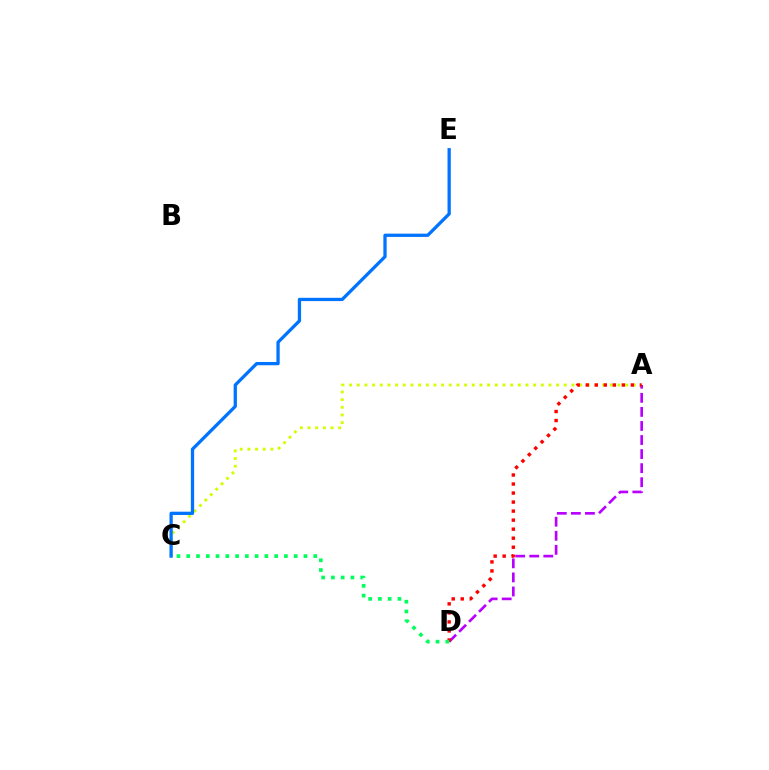{('A', 'C'): [{'color': '#d1ff00', 'line_style': 'dotted', 'thickness': 2.08}], ('A', 'D'): [{'color': '#b900ff', 'line_style': 'dashed', 'thickness': 1.91}, {'color': '#ff0000', 'line_style': 'dotted', 'thickness': 2.45}], ('C', 'E'): [{'color': '#0074ff', 'line_style': 'solid', 'thickness': 2.36}], ('C', 'D'): [{'color': '#00ff5c', 'line_style': 'dotted', 'thickness': 2.65}]}